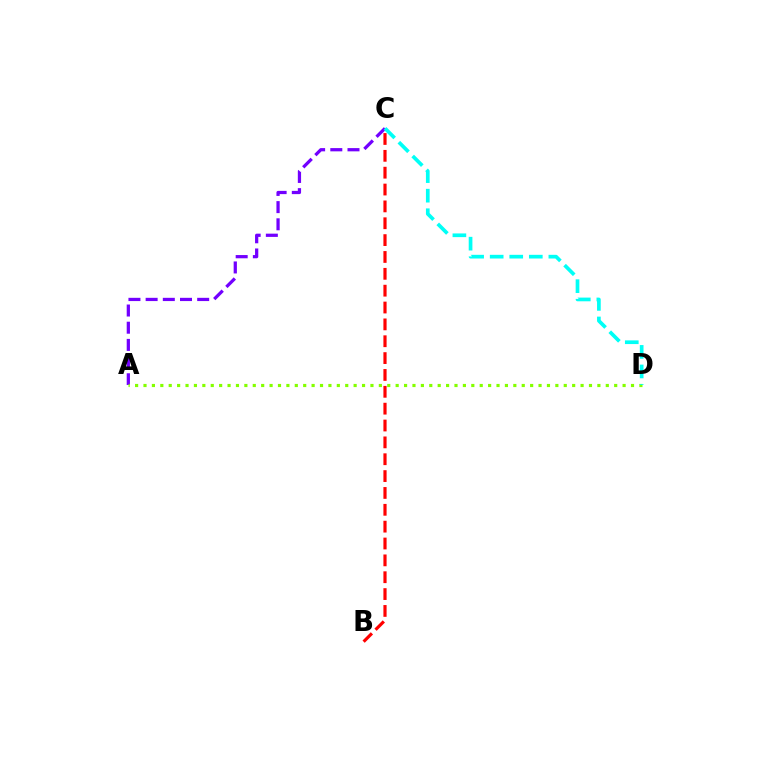{('B', 'C'): [{'color': '#ff0000', 'line_style': 'dashed', 'thickness': 2.29}], ('A', 'C'): [{'color': '#7200ff', 'line_style': 'dashed', 'thickness': 2.33}], ('A', 'D'): [{'color': '#84ff00', 'line_style': 'dotted', 'thickness': 2.28}], ('C', 'D'): [{'color': '#00fff6', 'line_style': 'dashed', 'thickness': 2.66}]}